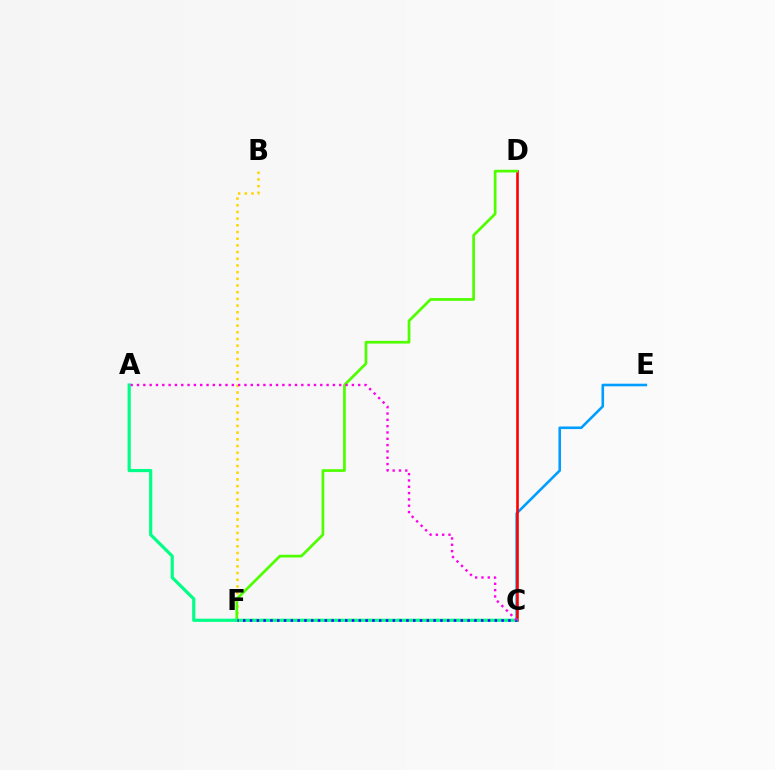{('B', 'F'): [{'color': '#ffd500', 'line_style': 'dotted', 'thickness': 1.82}], ('C', 'E'): [{'color': '#009eff', 'line_style': 'solid', 'thickness': 1.87}], ('C', 'D'): [{'color': '#ff0000', 'line_style': 'solid', 'thickness': 1.87}], ('D', 'F'): [{'color': '#4fff00', 'line_style': 'solid', 'thickness': 1.96}], ('A', 'C'): [{'color': '#00ff86', 'line_style': 'solid', 'thickness': 2.29}, {'color': '#ff00ed', 'line_style': 'dotted', 'thickness': 1.72}], ('C', 'F'): [{'color': '#3700ff', 'line_style': 'dotted', 'thickness': 1.85}]}